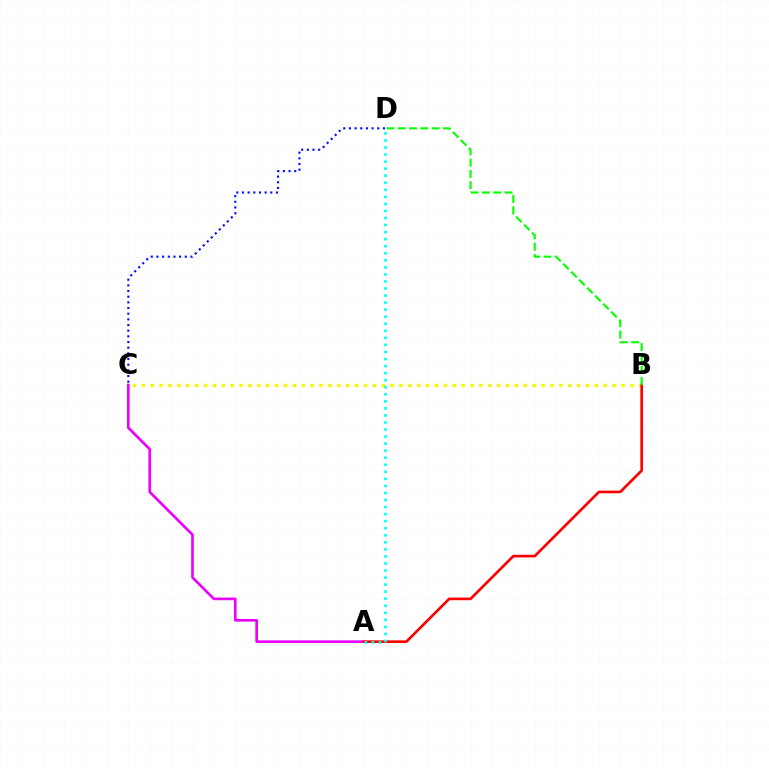{('B', 'C'): [{'color': '#fcf500', 'line_style': 'dotted', 'thickness': 2.41}], ('C', 'D'): [{'color': '#0010ff', 'line_style': 'dotted', 'thickness': 1.54}], ('A', 'C'): [{'color': '#ee00ff', 'line_style': 'solid', 'thickness': 1.91}], ('A', 'B'): [{'color': '#ff0000', 'line_style': 'solid', 'thickness': 1.91}], ('B', 'D'): [{'color': '#08ff00', 'line_style': 'dashed', 'thickness': 1.54}], ('A', 'D'): [{'color': '#00fff6', 'line_style': 'dotted', 'thickness': 1.92}]}